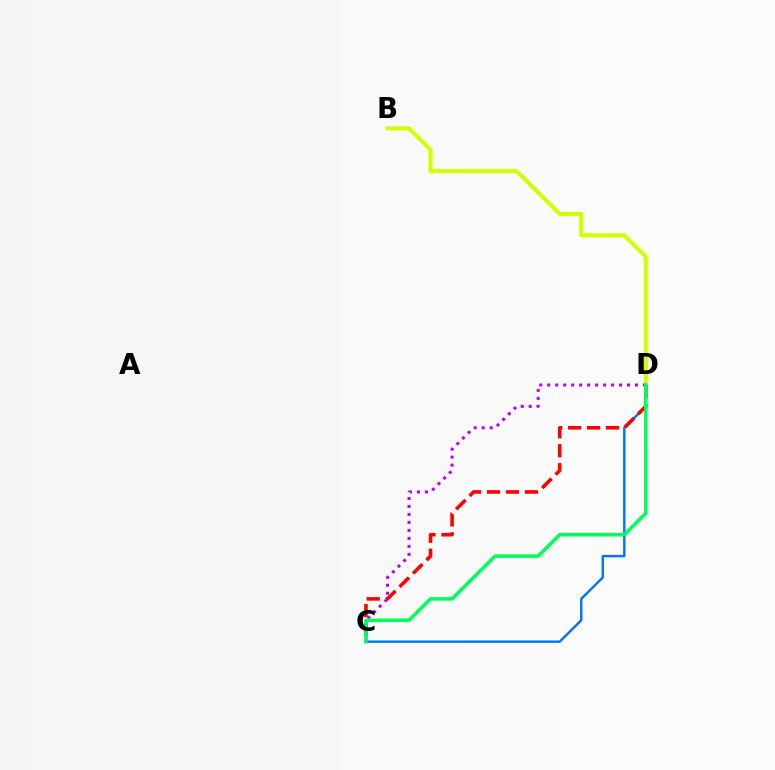{('C', 'D'): [{'color': '#0074ff', 'line_style': 'solid', 'thickness': 1.74}, {'color': '#ff0000', 'line_style': 'dashed', 'thickness': 2.58}, {'color': '#b900ff', 'line_style': 'dotted', 'thickness': 2.17}, {'color': '#00ff5c', 'line_style': 'solid', 'thickness': 2.56}], ('B', 'D'): [{'color': '#d1ff00', 'line_style': 'solid', 'thickness': 2.95}]}